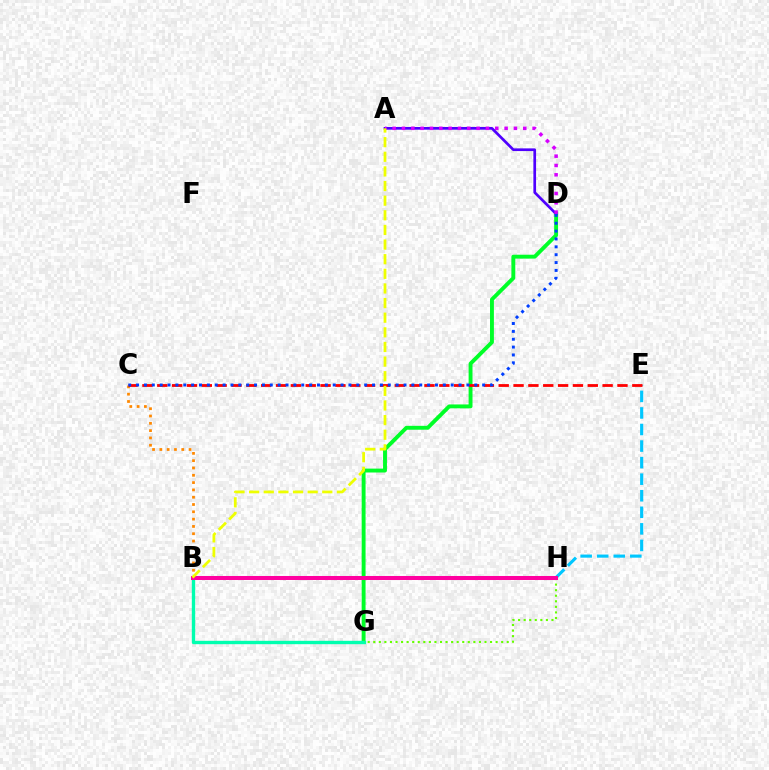{('D', 'G'): [{'color': '#00ff27', 'line_style': 'solid', 'thickness': 2.8}], ('B', 'C'): [{'color': '#ff8800', 'line_style': 'dotted', 'thickness': 1.98}], ('B', 'G'): [{'color': '#00ffaf', 'line_style': 'solid', 'thickness': 2.42}], ('E', 'H'): [{'color': '#00c7ff', 'line_style': 'dashed', 'thickness': 2.25}], ('C', 'E'): [{'color': '#ff0000', 'line_style': 'dashed', 'thickness': 2.02}], ('A', 'D'): [{'color': '#4f00ff', 'line_style': 'solid', 'thickness': 1.94}, {'color': '#d600ff', 'line_style': 'dotted', 'thickness': 2.53}], ('C', 'D'): [{'color': '#003fff', 'line_style': 'dotted', 'thickness': 2.14}], ('G', 'H'): [{'color': '#66ff00', 'line_style': 'dotted', 'thickness': 1.51}], ('B', 'H'): [{'color': '#ff00a0', 'line_style': 'solid', 'thickness': 2.9}], ('A', 'B'): [{'color': '#eeff00', 'line_style': 'dashed', 'thickness': 1.99}]}